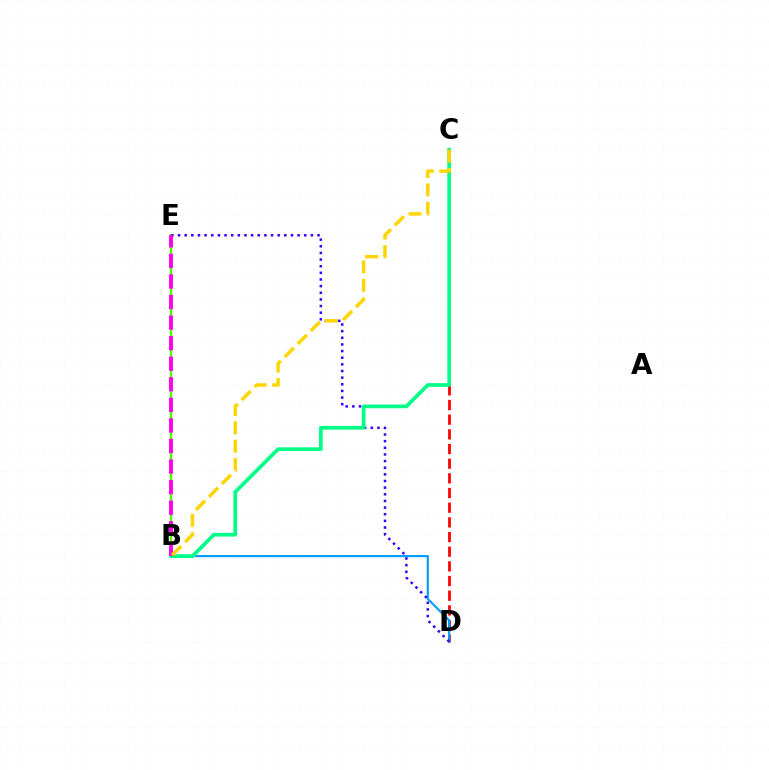{('C', 'D'): [{'color': '#ff0000', 'line_style': 'dashed', 'thickness': 1.99}], ('B', 'D'): [{'color': '#009eff', 'line_style': 'solid', 'thickness': 1.55}], ('B', 'E'): [{'color': '#4fff00', 'line_style': 'solid', 'thickness': 1.72}, {'color': '#ff00ed', 'line_style': 'dashed', 'thickness': 2.79}], ('D', 'E'): [{'color': '#3700ff', 'line_style': 'dotted', 'thickness': 1.8}], ('B', 'C'): [{'color': '#00ff86', 'line_style': 'solid', 'thickness': 2.67}, {'color': '#ffd500', 'line_style': 'dashed', 'thickness': 2.5}]}